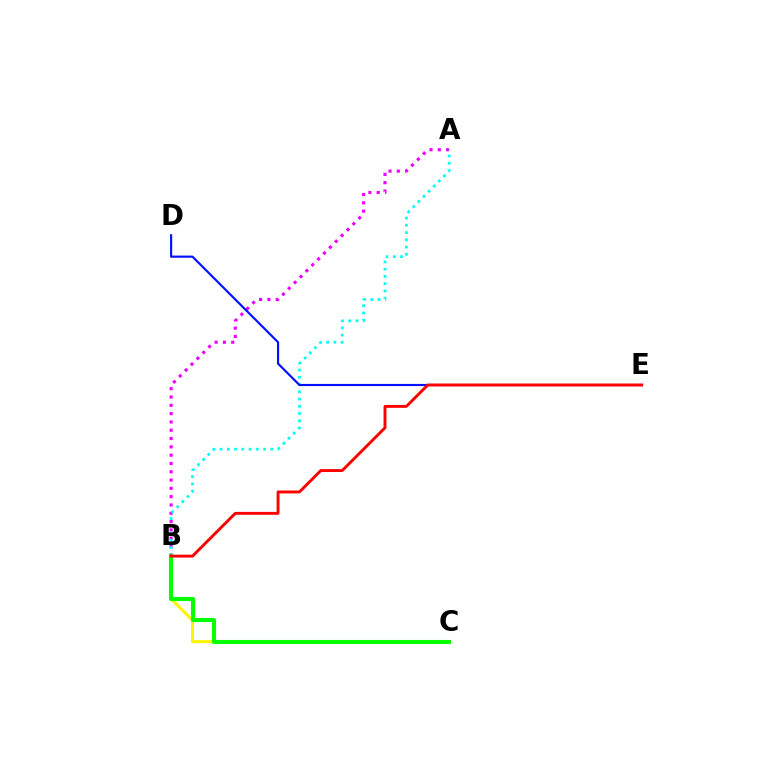{('A', 'B'): [{'color': '#ee00ff', 'line_style': 'dotted', 'thickness': 2.26}, {'color': '#00fff6', 'line_style': 'dotted', 'thickness': 1.97}], ('D', 'E'): [{'color': '#0010ff', 'line_style': 'solid', 'thickness': 1.55}], ('B', 'C'): [{'color': '#fcf500', 'line_style': 'solid', 'thickness': 2.17}, {'color': '#08ff00', 'line_style': 'solid', 'thickness': 2.96}], ('B', 'E'): [{'color': '#ff0000', 'line_style': 'solid', 'thickness': 2.09}]}